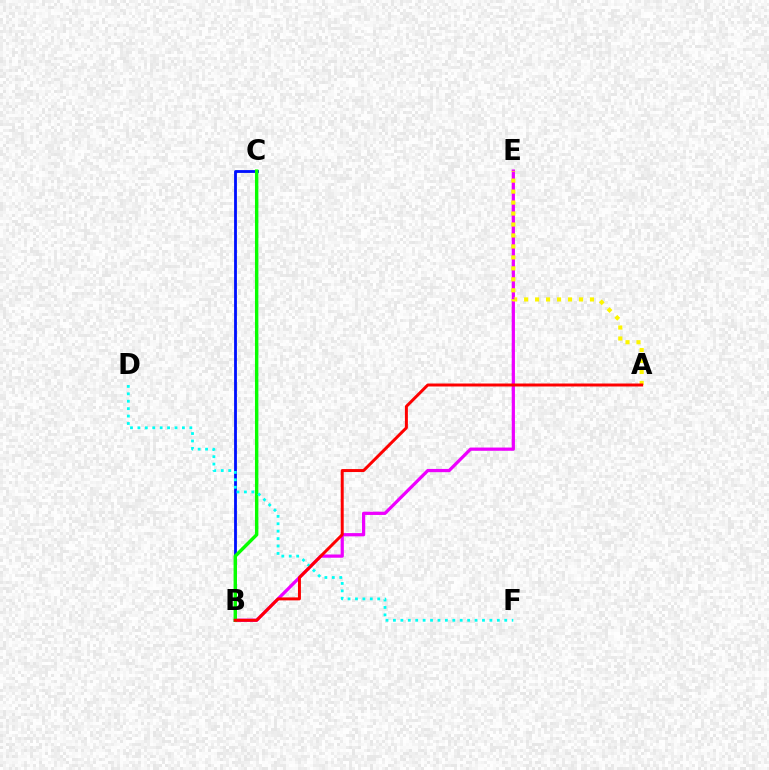{('B', 'C'): [{'color': '#0010ff', 'line_style': 'solid', 'thickness': 2.03}, {'color': '#08ff00', 'line_style': 'solid', 'thickness': 2.45}], ('B', 'E'): [{'color': '#ee00ff', 'line_style': 'solid', 'thickness': 2.33}], ('A', 'E'): [{'color': '#fcf500', 'line_style': 'dotted', 'thickness': 2.98}], ('D', 'F'): [{'color': '#00fff6', 'line_style': 'dotted', 'thickness': 2.02}], ('A', 'B'): [{'color': '#ff0000', 'line_style': 'solid', 'thickness': 2.14}]}